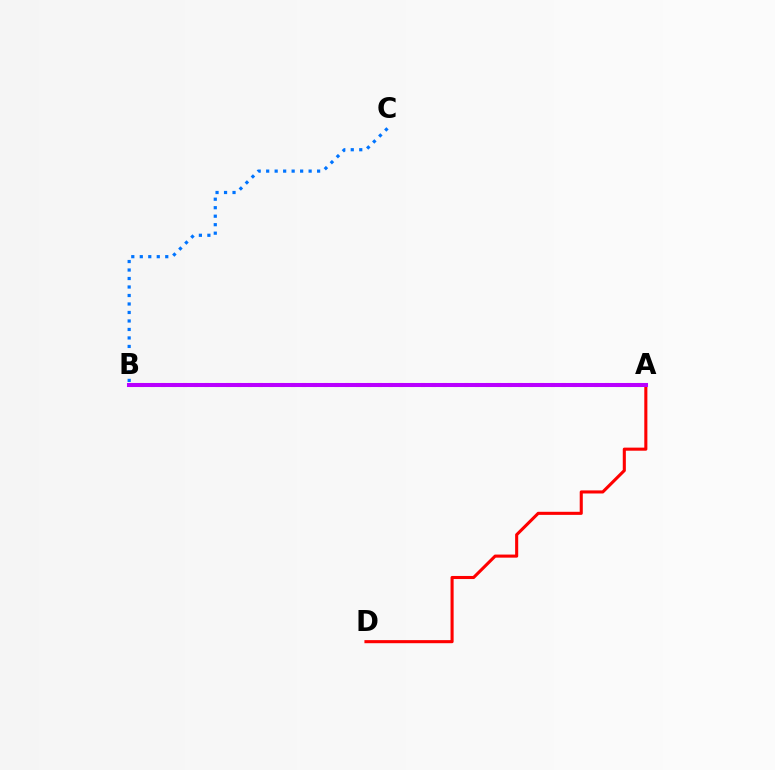{('A', 'B'): [{'color': '#00ff5c', 'line_style': 'solid', 'thickness': 2.04}, {'color': '#d1ff00', 'line_style': 'dotted', 'thickness': 2.94}, {'color': '#b900ff', 'line_style': 'solid', 'thickness': 2.91}], ('B', 'C'): [{'color': '#0074ff', 'line_style': 'dotted', 'thickness': 2.31}], ('A', 'D'): [{'color': '#ff0000', 'line_style': 'solid', 'thickness': 2.22}]}